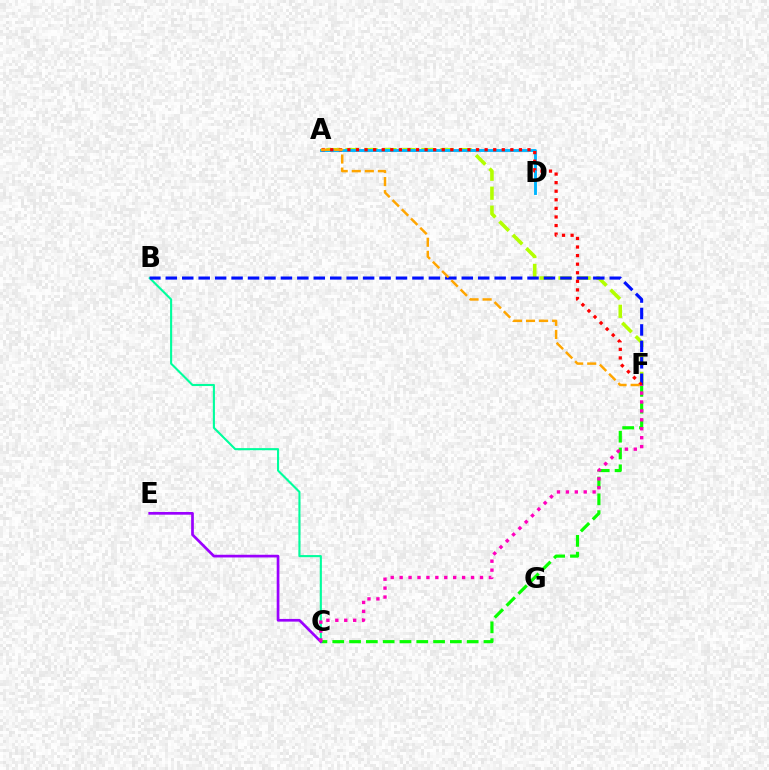{('A', 'F'): [{'color': '#b3ff00', 'line_style': 'dashed', 'thickness': 2.58}, {'color': '#ff0000', 'line_style': 'dotted', 'thickness': 2.33}, {'color': '#ffa500', 'line_style': 'dashed', 'thickness': 1.78}], ('A', 'D'): [{'color': '#00b5ff', 'line_style': 'solid', 'thickness': 2.07}], ('C', 'F'): [{'color': '#08ff00', 'line_style': 'dashed', 'thickness': 2.28}, {'color': '#ff00bd', 'line_style': 'dotted', 'thickness': 2.42}], ('B', 'C'): [{'color': '#00ff9d', 'line_style': 'solid', 'thickness': 1.51}], ('B', 'F'): [{'color': '#0010ff', 'line_style': 'dashed', 'thickness': 2.23}], ('C', 'E'): [{'color': '#9b00ff', 'line_style': 'solid', 'thickness': 1.94}]}